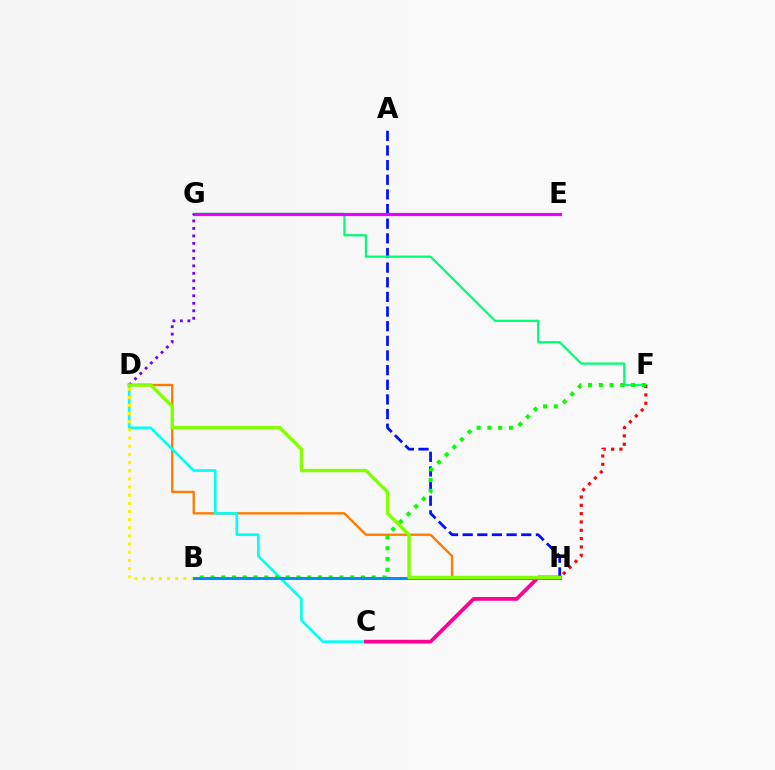{('D', 'H'): [{'color': '#ff7c00', 'line_style': 'solid', 'thickness': 1.71}, {'color': '#84ff00', 'line_style': 'solid', 'thickness': 2.46}], ('A', 'H'): [{'color': '#0010ff', 'line_style': 'dashed', 'thickness': 1.99}], ('C', 'D'): [{'color': '#00fff6', 'line_style': 'solid', 'thickness': 1.91}], ('F', 'G'): [{'color': '#00ff74', 'line_style': 'solid', 'thickness': 1.63}], ('F', 'H'): [{'color': '#ff0000', 'line_style': 'dotted', 'thickness': 2.26}], ('C', 'H'): [{'color': '#ff0094', 'line_style': 'solid', 'thickness': 2.7}], ('B', 'F'): [{'color': '#08ff00', 'line_style': 'dotted', 'thickness': 2.92}], ('B', 'D'): [{'color': '#fcf500', 'line_style': 'dotted', 'thickness': 2.22}], ('E', 'G'): [{'color': '#ee00ff', 'line_style': 'solid', 'thickness': 2.29}], ('B', 'H'): [{'color': '#008cff', 'line_style': 'solid', 'thickness': 2.1}], ('D', 'G'): [{'color': '#7200ff', 'line_style': 'dotted', 'thickness': 2.03}]}